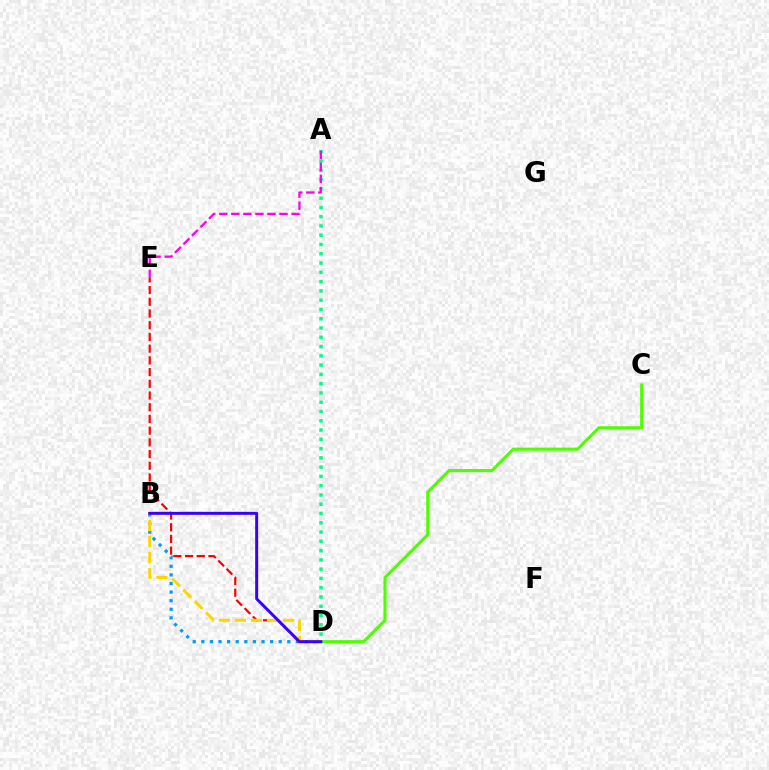{('B', 'D'): [{'color': '#009eff', 'line_style': 'dotted', 'thickness': 2.34}, {'color': '#ffd500', 'line_style': 'dashed', 'thickness': 2.18}, {'color': '#3700ff', 'line_style': 'solid', 'thickness': 2.14}], ('A', 'D'): [{'color': '#00ff86', 'line_style': 'dotted', 'thickness': 2.52}], ('A', 'E'): [{'color': '#ff00ed', 'line_style': 'dashed', 'thickness': 1.64}], ('D', 'E'): [{'color': '#ff0000', 'line_style': 'dashed', 'thickness': 1.59}], ('C', 'D'): [{'color': '#4fff00', 'line_style': 'solid', 'thickness': 2.22}]}